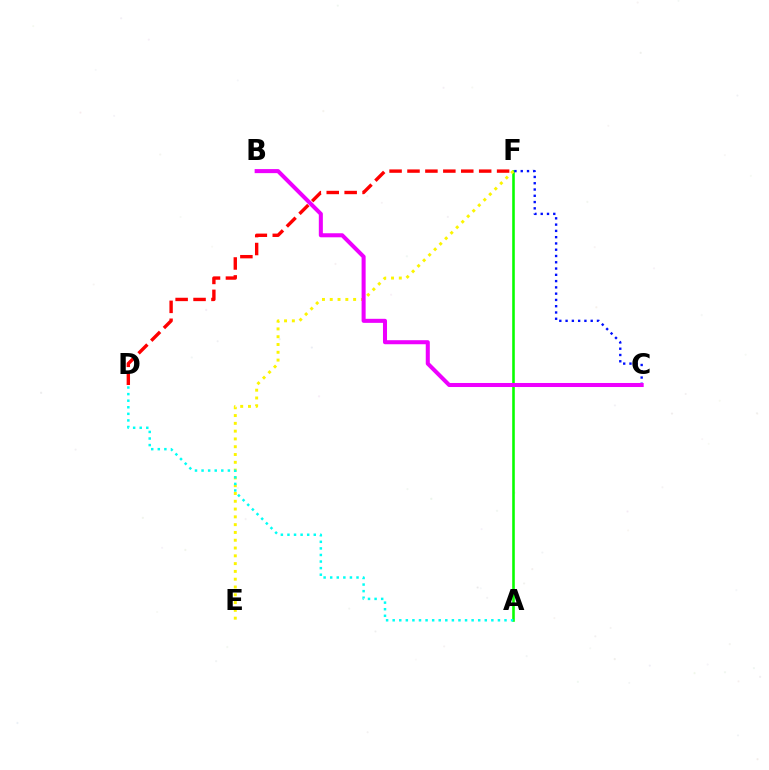{('A', 'F'): [{'color': '#08ff00', 'line_style': 'solid', 'thickness': 1.87}], ('E', 'F'): [{'color': '#fcf500', 'line_style': 'dotted', 'thickness': 2.12}], ('C', 'F'): [{'color': '#0010ff', 'line_style': 'dotted', 'thickness': 1.71}], ('D', 'F'): [{'color': '#ff0000', 'line_style': 'dashed', 'thickness': 2.43}], ('A', 'D'): [{'color': '#00fff6', 'line_style': 'dotted', 'thickness': 1.79}], ('B', 'C'): [{'color': '#ee00ff', 'line_style': 'solid', 'thickness': 2.91}]}